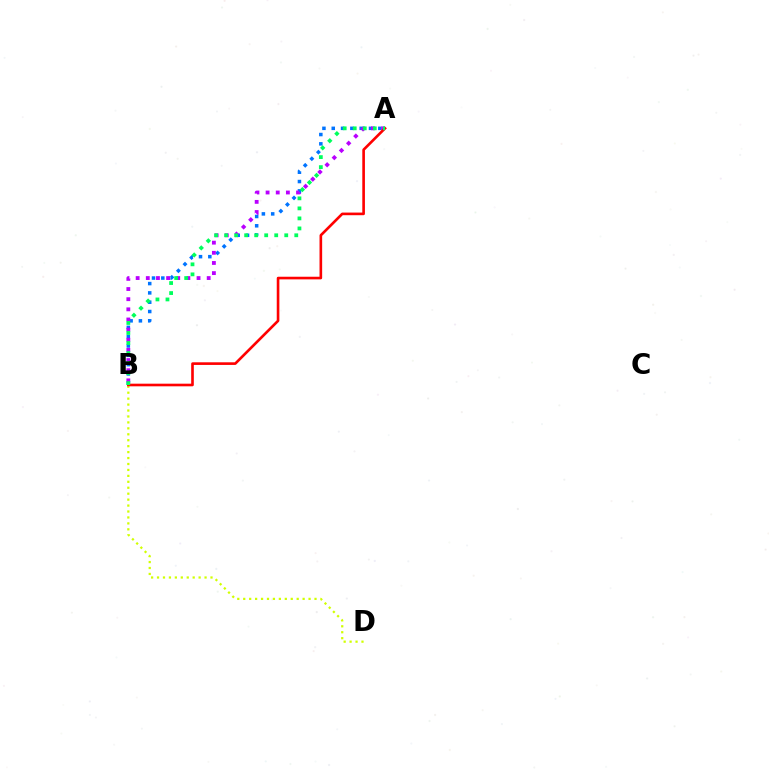{('B', 'D'): [{'color': '#d1ff00', 'line_style': 'dotted', 'thickness': 1.61}], ('A', 'B'): [{'color': '#0074ff', 'line_style': 'dotted', 'thickness': 2.53}, {'color': '#b900ff', 'line_style': 'dotted', 'thickness': 2.76}, {'color': '#ff0000', 'line_style': 'solid', 'thickness': 1.9}, {'color': '#00ff5c', 'line_style': 'dotted', 'thickness': 2.72}]}